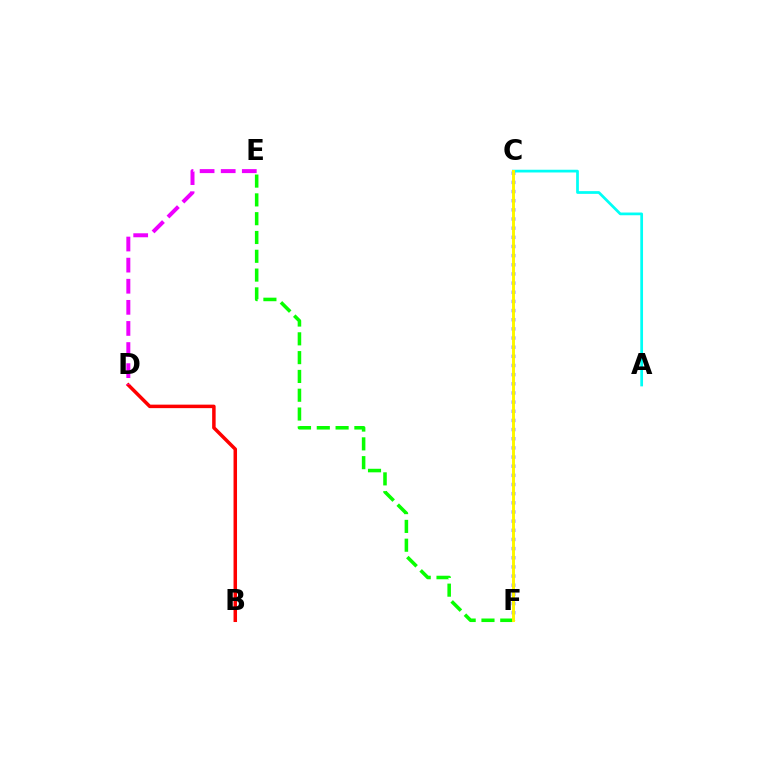{('C', 'F'): [{'color': '#0010ff', 'line_style': 'dotted', 'thickness': 2.49}, {'color': '#fcf500', 'line_style': 'solid', 'thickness': 2.12}], ('B', 'D'): [{'color': '#ff0000', 'line_style': 'solid', 'thickness': 2.52}], ('E', 'F'): [{'color': '#08ff00', 'line_style': 'dashed', 'thickness': 2.55}], ('A', 'C'): [{'color': '#00fff6', 'line_style': 'solid', 'thickness': 1.97}], ('D', 'E'): [{'color': '#ee00ff', 'line_style': 'dashed', 'thickness': 2.87}]}